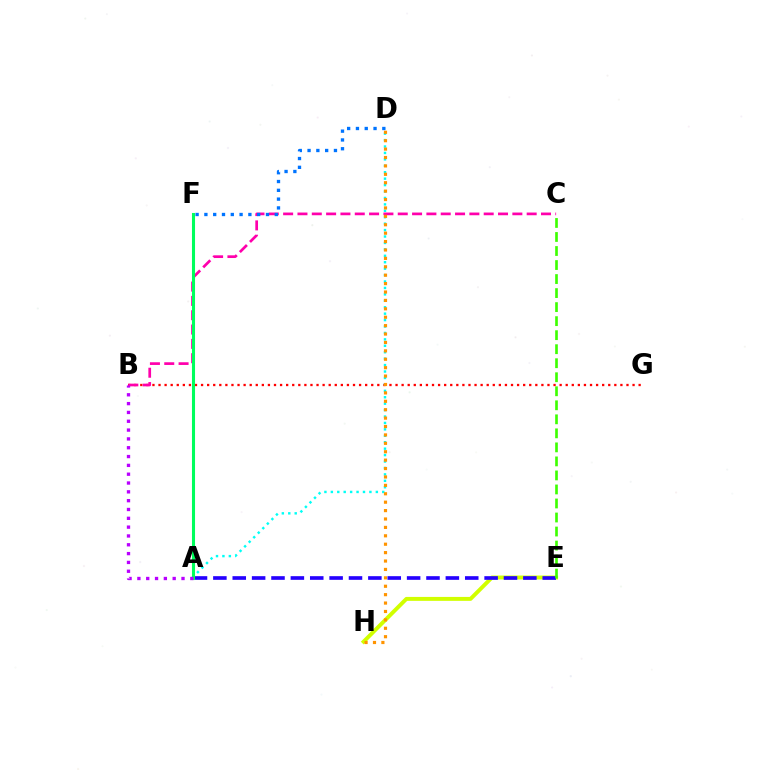{('B', 'G'): [{'color': '#ff0000', 'line_style': 'dotted', 'thickness': 1.65}], ('B', 'C'): [{'color': '#ff00ac', 'line_style': 'dashed', 'thickness': 1.95}], ('A', 'D'): [{'color': '#00fff6', 'line_style': 'dotted', 'thickness': 1.75}], ('E', 'H'): [{'color': '#d1ff00', 'line_style': 'solid', 'thickness': 2.83}], ('D', 'H'): [{'color': '#ff9400', 'line_style': 'dotted', 'thickness': 2.28}], ('A', 'E'): [{'color': '#2500ff', 'line_style': 'dashed', 'thickness': 2.63}], ('D', 'F'): [{'color': '#0074ff', 'line_style': 'dotted', 'thickness': 2.39}], ('A', 'F'): [{'color': '#00ff5c', 'line_style': 'solid', 'thickness': 2.22}], ('A', 'B'): [{'color': '#b900ff', 'line_style': 'dotted', 'thickness': 2.4}], ('C', 'E'): [{'color': '#3dff00', 'line_style': 'dashed', 'thickness': 1.91}]}